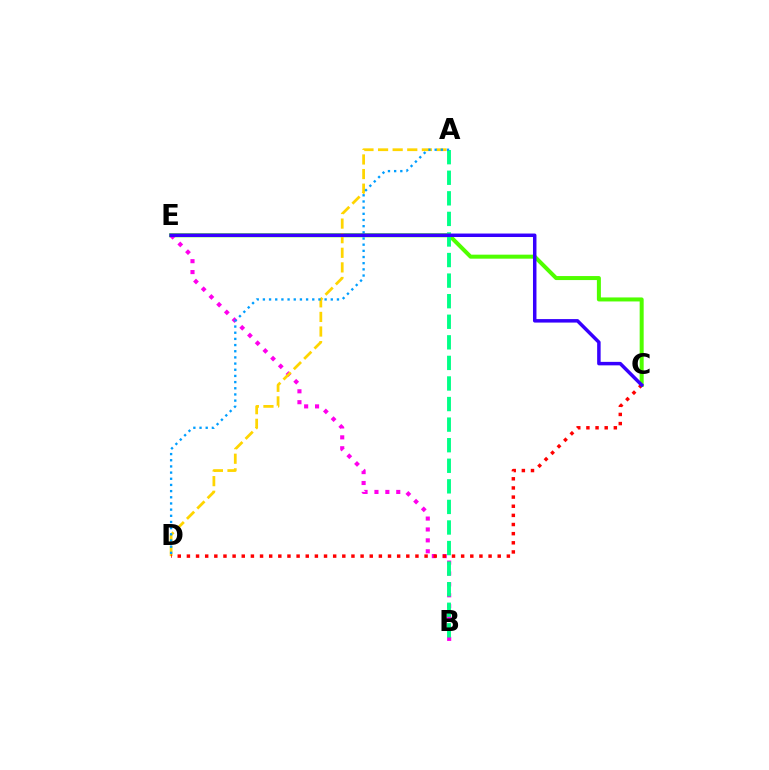{('C', 'E'): [{'color': '#4fff00', 'line_style': 'solid', 'thickness': 2.89}, {'color': '#3700ff', 'line_style': 'solid', 'thickness': 2.51}], ('B', 'E'): [{'color': '#ff00ed', 'line_style': 'dotted', 'thickness': 2.96}], ('A', 'D'): [{'color': '#ffd500', 'line_style': 'dashed', 'thickness': 1.98}, {'color': '#009eff', 'line_style': 'dotted', 'thickness': 1.68}], ('A', 'B'): [{'color': '#00ff86', 'line_style': 'dashed', 'thickness': 2.79}], ('C', 'D'): [{'color': '#ff0000', 'line_style': 'dotted', 'thickness': 2.48}]}